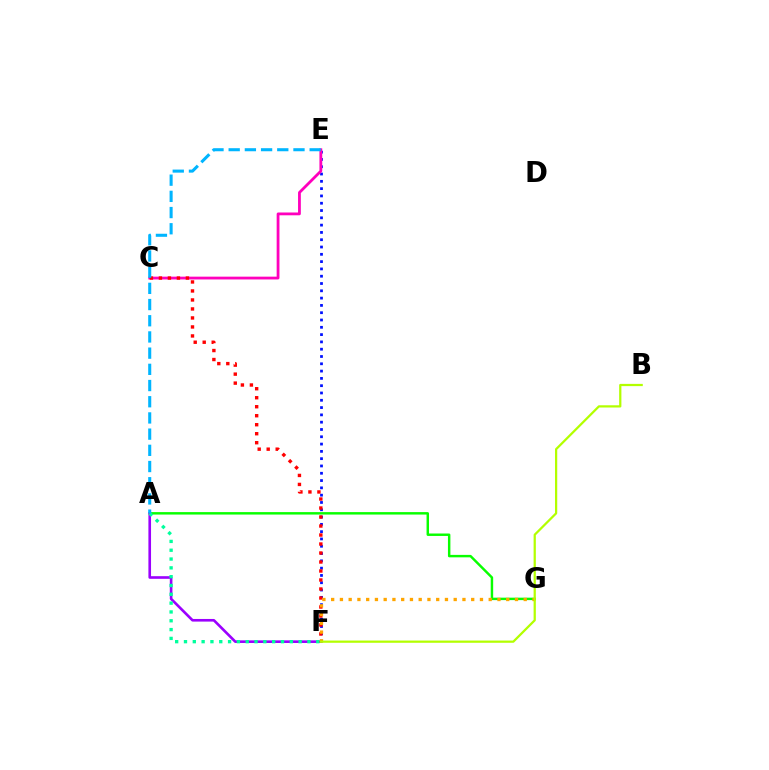{('E', 'F'): [{'color': '#0010ff', 'line_style': 'dotted', 'thickness': 1.98}], ('A', 'G'): [{'color': '#08ff00', 'line_style': 'solid', 'thickness': 1.76}], ('A', 'F'): [{'color': '#9b00ff', 'line_style': 'solid', 'thickness': 1.9}, {'color': '#00ff9d', 'line_style': 'dotted', 'thickness': 2.4}], ('C', 'E'): [{'color': '#ff00bd', 'line_style': 'solid', 'thickness': 2.01}], ('C', 'F'): [{'color': '#ff0000', 'line_style': 'dotted', 'thickness': 2.44}], ('F', 'G'): [{'color': '#ffa500', 'line_style': 'dotted', 'thickness': 2.38}], ('A', 'E'): [{'color': '#00b5ff', 'line_style': 'dashed', 'thickness': 2.2}], ('B', 'F'): [{'color': '#b3ff00', 'line_style': 'solid', 'thickness': 1.61}]}